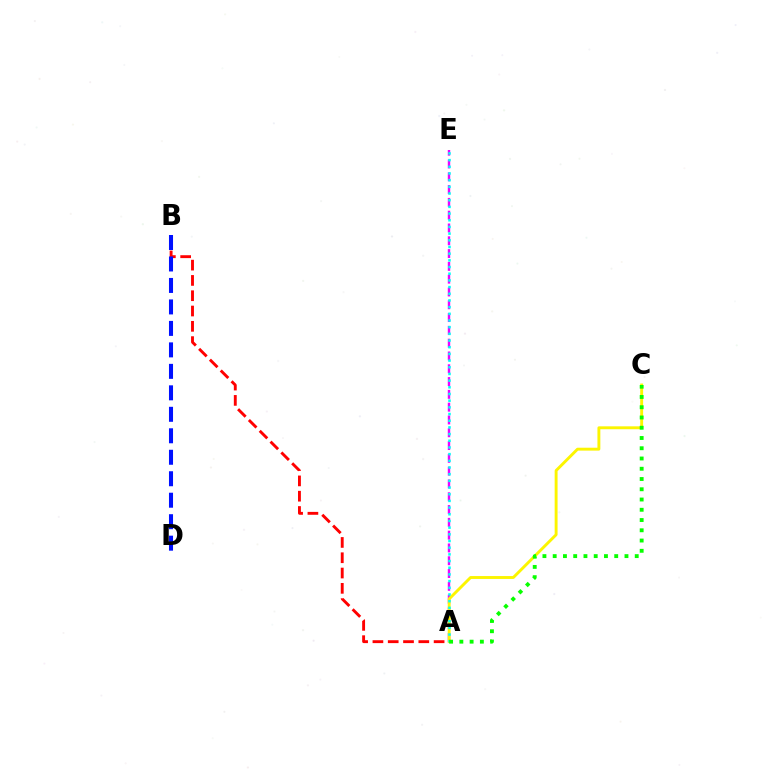{('A', 'E'): [{'color': '#ee00ff', 'line_style': 'dashed', 'thickness': 1.74}, {'color': '#00fff6', 'line_style': 'dotted', 'thickness': 1.82}], ('A', 'B'): [{'color': '#ff0000', 'line_style': 'dashed', 'thickness': 2.08}], ('B', 'D'): [{'color': '#0010ff', 'line_style': 'dashed', 'thickness': 2.92}], ('A', 'C'): [{'color': '#fcf500', 'line_style': 'solid', 'thickness': 2.09}, {'color': '#08ff00', 'line_style': 'dotted', 'thickness': 2.79}]}